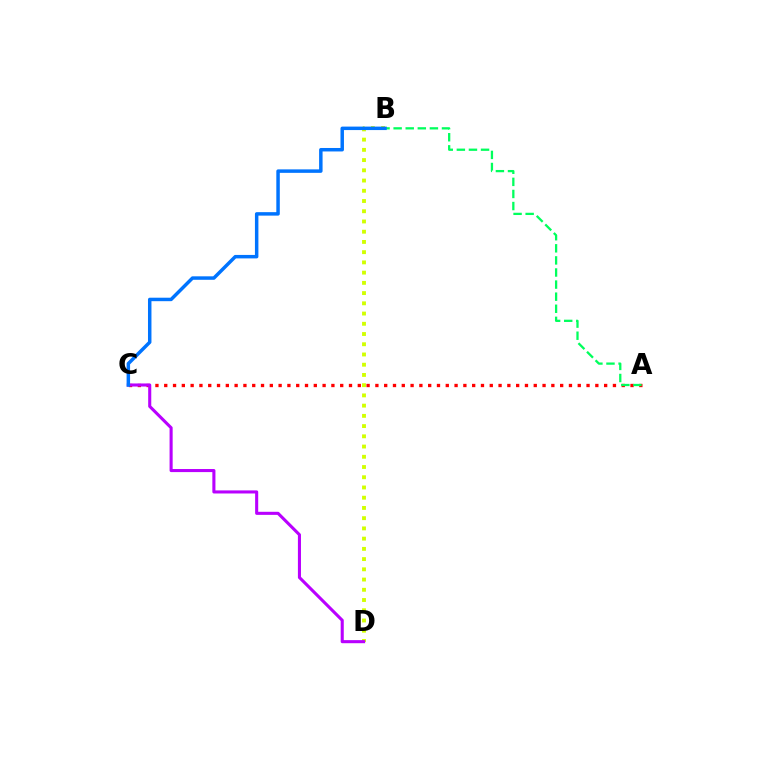{('A', 'C'): [{'color': '#ff0000', 'line_style': 'dotted', 'thickness': 2.39}], ('B', 'D'): [{'color': '#d1ff00', 'line_style': 'dotted', 'thickness': 2.78}], ('C', 'D'): [{'color': '#b900ff', 'line_style': 'solid', 'thickness': 2.22}], ('A', 'B'): [{'color': '#00ff5c', 'line_style': 'dashed', 'thickness': 1.64}], ('B', 'C'): [{'color': '#0074ff', 'line_style': 'solid', 'thickness': 2.5}]}